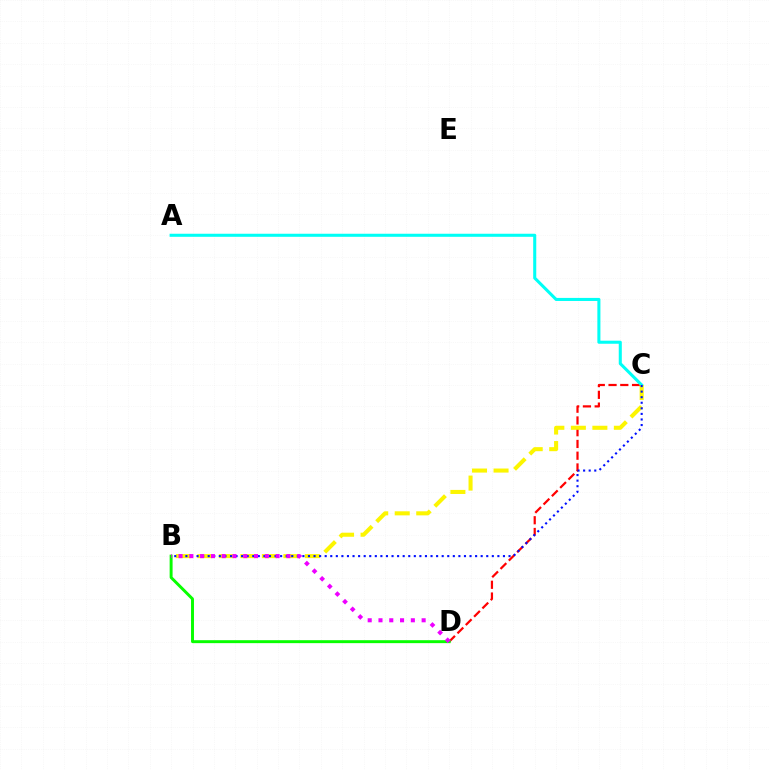{('C', 'D'): [{'color': '#ff0000', 'line_style': 'dashed', 'thickness': 1.6}], ('B', 'D'): [{'color': '#08ff00', 'line_style': 'solid', 'thickness': 2.12}, {'color': '#ee00ff', 'line_style': 'dotted', 'thickness': 2.93}], ('A', 'C'): [{'color': '#00fff6', 'line_style': 'solid', 'thickness': 2.2}], ('B', 'C'): [{'color': '#fcf500', 'line_style': 'dashed', 'thickness': 2.92}, {'color': '#0010ff', 'line_style': 'dotted', 'thickness': 1.51}]}